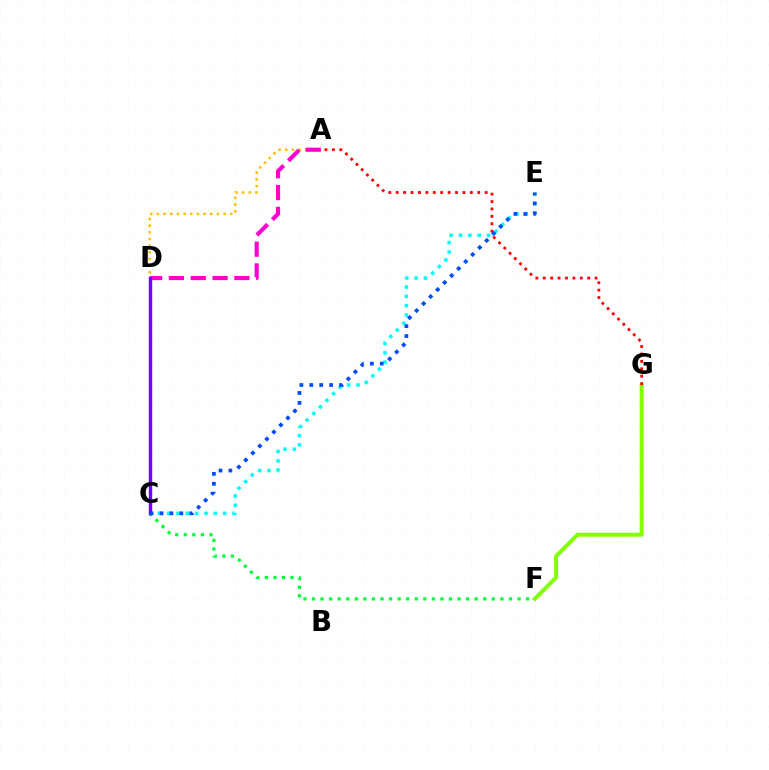{('A', 'D'): [{'color': '#ffbd00', 'line_style': 'dotted', 'thickness': 1.81}, {'color': '#ff00cf', 'line_style': 'dashed', 'thickness': 2.96}], ('C', 'F'): [{'color': '#00ff39', 'line_style': 'dotted', 'thickness': 2.33}], ('C', 'E'): [{'color': '#00fff6', 'line_style': 'dotted', 'thickness': 2.54}, {'color': '#004bff', 'line_style': 'dotted', 'thickness': 2.69}], ('C', 'D'): [{'color': '#7200ff', 'line_style': 'solid', 'thickness': 2.44}], ('F', 'G'): [{'color': '#84ff00', 'line_style': 'solid', 'thickness': 2.85}], ('A', 'G'): [{'color': '#ff0000', 'line_style': 'dotted', 'thickness': 2.01}]}